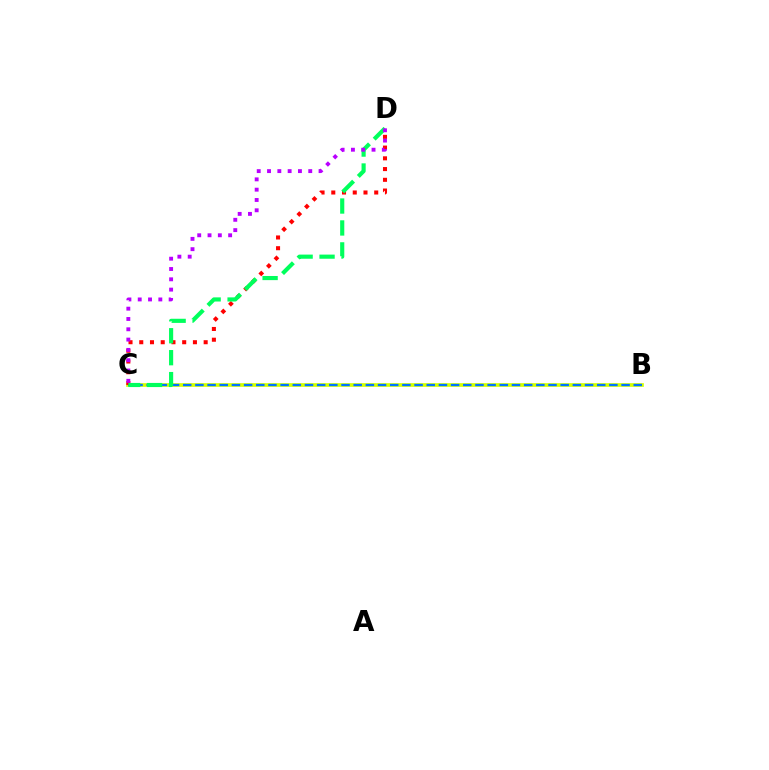{('B', 'C'): [{'color': '#d1ff00', 'line_style': 'solid', 'thickness': 2.65}, {'color': '#0074ff', 'line_style': 'dashed', 'thickness': 1.65}], ('C', 'D'): [{'color': '#ff0000', 'line_style': 'dotted', 'thickness': 2.92}, {'color': '#00ff5c', 'line_style': 'dashed', 'thickness': 2.98}, {'color': '#b900ff', 'line_style': 'dotted', 'thickness': 2.8}]}